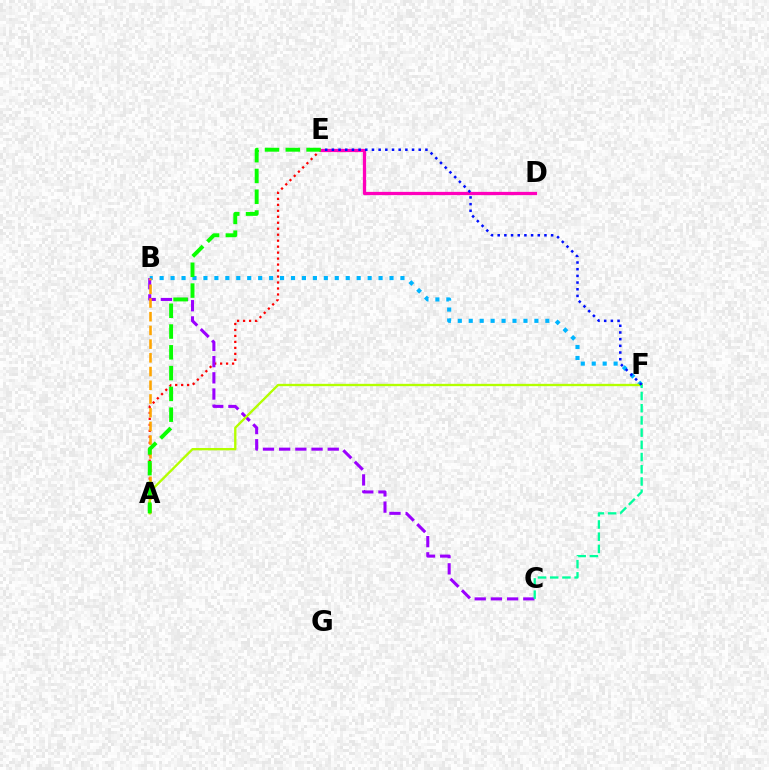{('A', 'E'): [{'color': '#ff0000', 'line_style': 'dotted', 'thickness': 1.62}, {'color': '#08ff00', 'line_style': 'dashed', 'thickness': 2.82}], ('B', 'F'): [{'color': '#00b5ff', 'line_style': 'dotted', 'thickness': 2.97}], ('D', 'E'): [{'color': '#ff00bd', 'line_style': 'solid', 'thickness': 2.35}], ('B', 'C'): [{'color': '#9b00ff', 'line_style': 'dashed', 'thickness': 2.2}], ('A', 'F'): [{'color': '#b3ff00', 'line_style': 'solid', 'thickness': 1.68}], ('E', 'F'): [{'color': '#0010ff', 'line_style': 'dotted', 'thickness': 1.82}], ('A', 'B'): [{'color': '#ffa500', 'line_style': 'dashed', 'thickness': 1.86}], ('C', 'F'): [{'color': '#00ff9d', 'line_style': 'dashed', 'thickness': 1.66}]}